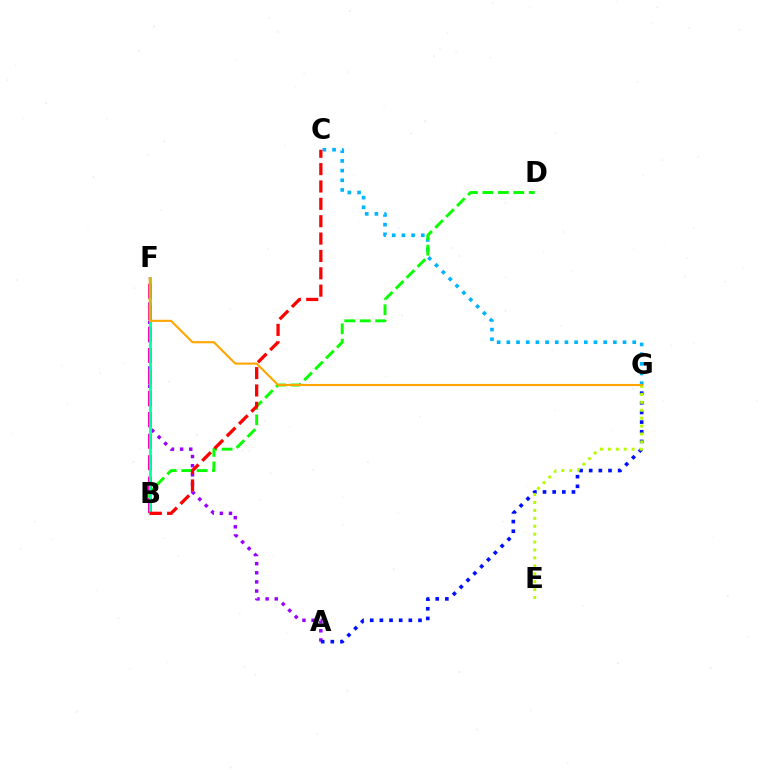{('A', 'F'): [{'color': '#9b00ff', 'line_style': 'dotted', 'thickness': 2.48}], ('A', 'G'): [{'color': '#0010ff', 'line_style': 'dotted', 'thickness': 2.62}], ('C', 'G'): [{'color': '#00b5ff', 'line_style': 'dotted', 'thickness': 2.63}], ('B', 'D'): [{'color': '#08ff00', 'line_style': 'dashed', 'thickness': 2.1}], ('B', 'F'): [{'color': '#ff00bd', 'line_style': 'dashed', 'thickness': 2.91}, {'color': '#00ff9d', 'line_style': 'solid', 'thickness': 1.95}], ('B', 'C'): [{'color': '#ff0000', 'line_style': 'dashed', 'thickness': 2.36}], ('E', 'G'): [{'color': '#b3ff00', 'line_style': 'dotted', 'thickness': 2.15}], ('F', 'G'): [{'color': '#ffa500', 'line_style': 'solid', 'thickness': 1.52}]}